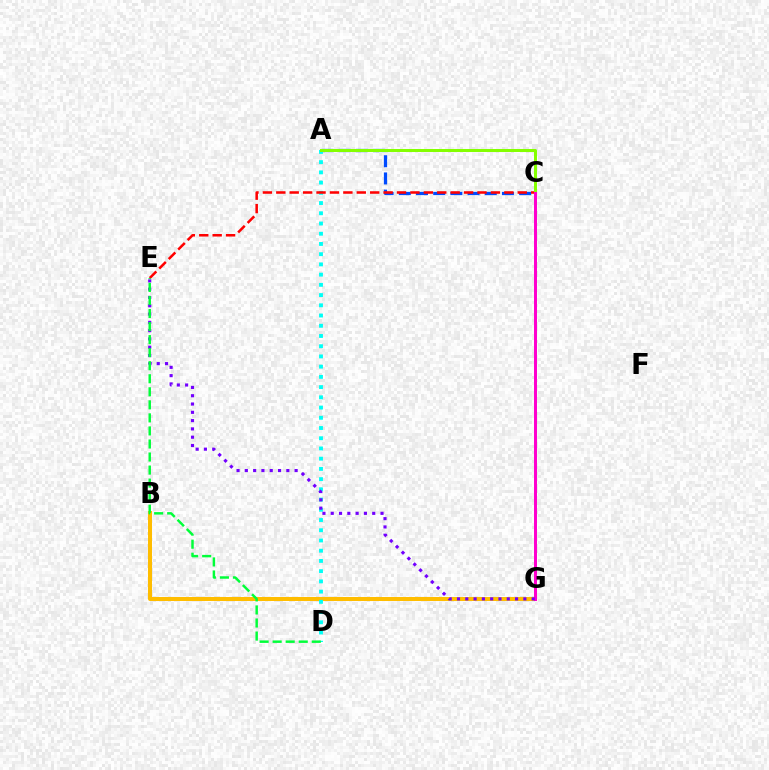{('B', 'G'): [{'color': '#ffbd00', 'line_style': 'solid', 'thickness': 2.89}], ('A', 'C'): [{'color': '#004bff', 'line_style': 'dashed', 'thickness': 2.33}, {'color': '#84ff00', 'line_style': 'solid', 'thickness': 2.17}], ('A', 'D'): [{'color': '#00fff6', 'line_style': 'dotted', 'thickness': 2.78}], ('C', 'E'): [{'color': '#ff0000', 'line_style': 'dashed', 'thickness': 1.82}], ('C', 'G'): [{'color': '#ff00cf', 'line_style': 'solid', 'thickness': 2.15}], ('E', 'G'): [{'color': '#7200ff', 'line_style': 'dotted', 'thickness': 2.25}], ('D', 'E'): [{'color': '#00ff39', 'line_style': 'dashed', 'thickness': 1.77}]}